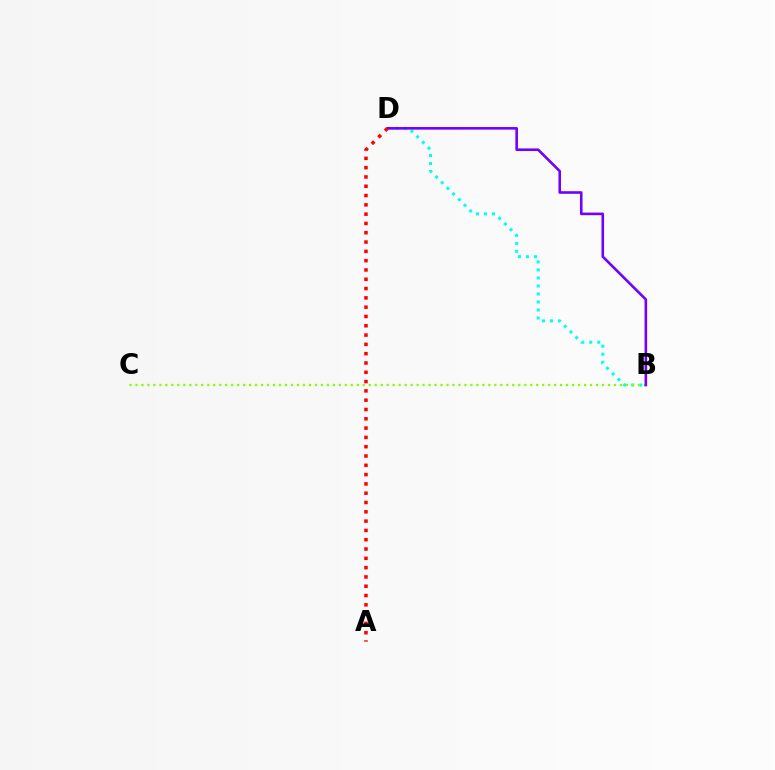{('B', 'D'): [{'color': '#00fff6', 'line_style': 'dotted', 'thickness': 2.18}, {'color': '#7200ff', 'line_style': 'solid', 'thickness': 1.88}], ('B', 'C'): [{'color': '#84ff00', 'line_style': 'dotted', 'thickness': 1.63}], ('A', 'D'): [{'color': '#ff0000', 'line_style': 'dotted', 'thickness': 2.53}]}